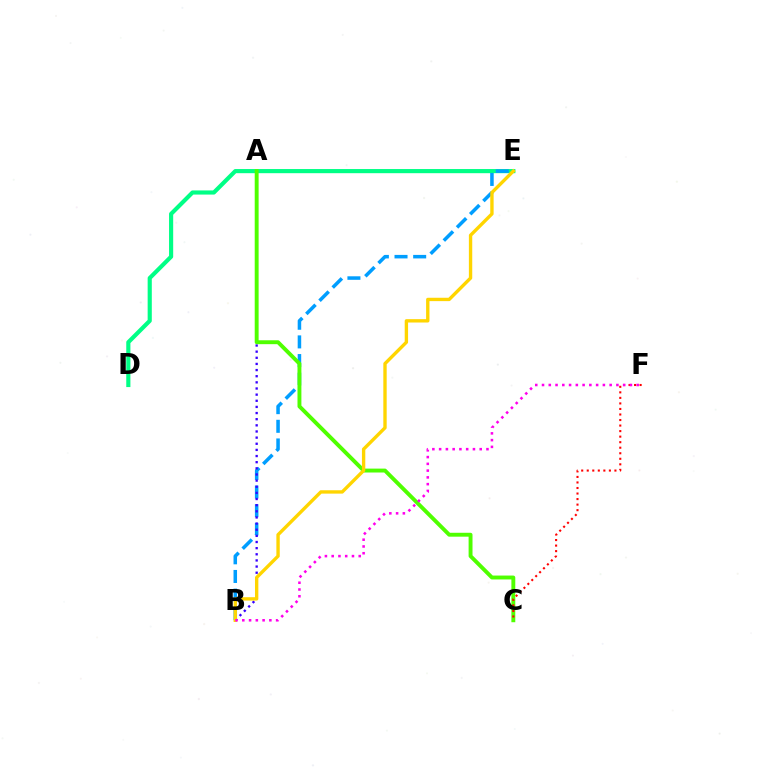{('D', 'E'): [{'color': '#00ff86', 'line_style': 'solid', 'thickness': 2.99}], ('B', 'E'): [{'color': '#009eff', 'line_style': 'dashed', 'thickness': 2.53}, {'color': '#ffd500', 'line_style': 'solid', 'thickness': 2.42}], ('A', 'B'): [{'color': '#3700ff', 'line_style': 'dotted', 'thickness': 1.67}], ('A', 'C'): [{'color': '#4fff00', 'line_style': 'solid', 'thickness': 2.81}], ('C', 'F'): [{'color': '#ff0000', 'line_style': 'dotted', 'thickness': 1.5}], ('B', 'F'): [{'color': '#ff00ed', 'line_style': 'dotted', 'thickness': 1.84}]}